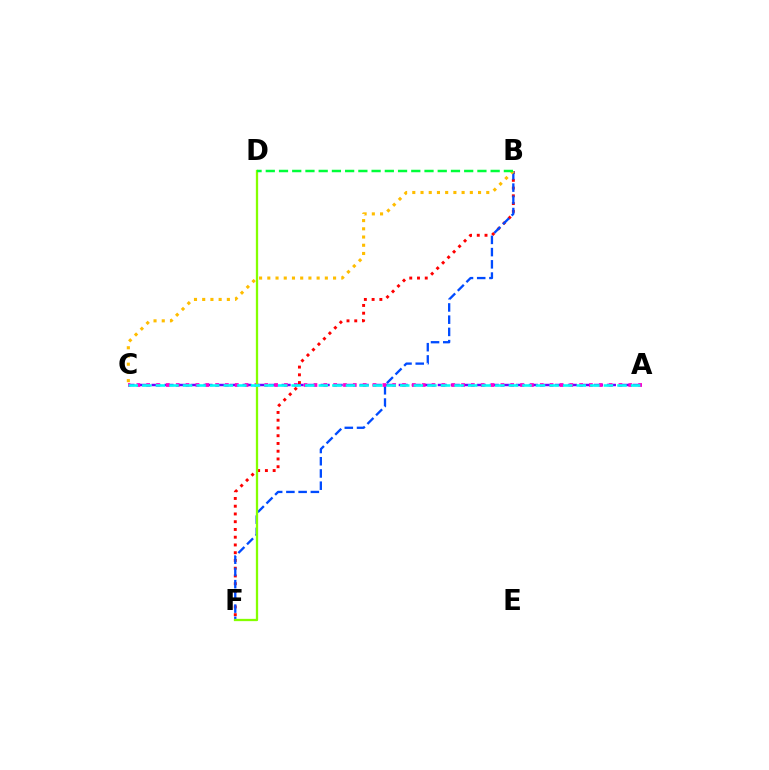{('A', 'C'): [{'color': '#7200ff', 'line_style': 'dashed', 'thickness': 1.77}, {'color': '#ff00cf', 'line_style': 'dotted', 'thickness': 2.67}, {'color': '#00fff6', 'line_style': 'dashed', 'thickness': 1.84}], ('B', 'F'): [{'color': '#ff0000', 'line_style': 'dotted', 'thickness': 2.11}, {'color': '#004bff', 'line_style': 'dashed', 'thickness': 1.66}], ('D', 'F'): [{'color': '#84ff00', 'line_style': 'solid', 'thickness': 1.65}], ('B', 'C'): [{'color': '#ffbd00', 'line_style': 'dotted', 'thickness': 2.23}], ('B', 'D'): [{'color': '#00ff39', 'line_style': 'dashed', 'thickness': 1.8}]}